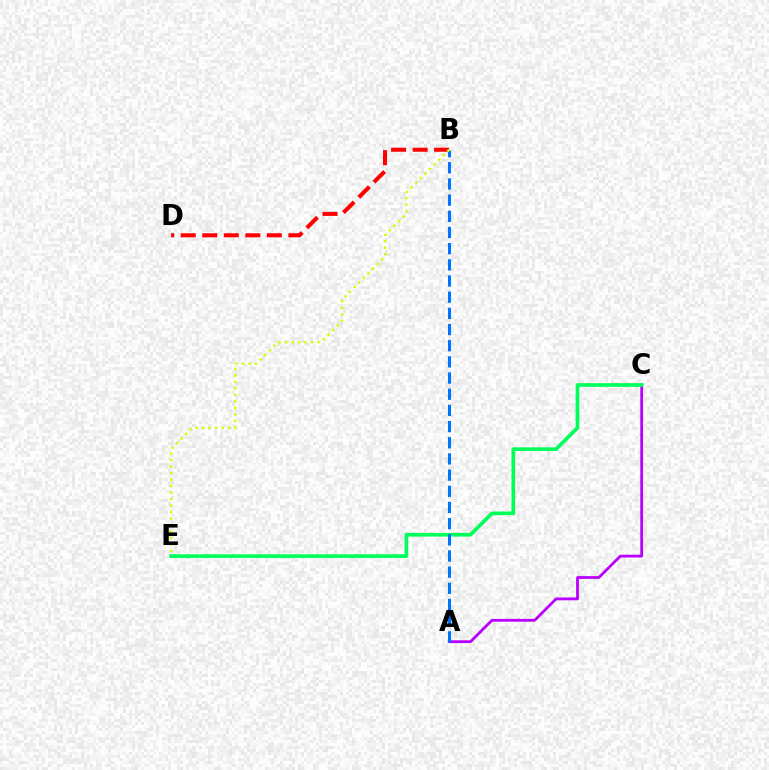{('A', 'C'): [{'color': '#b900ff', 'line_style': 'solid', 'thickness': 2.0}], ('B', 'D'): [{'color': '#ff0000', 'line_style': 'dashed', 'thickness': 2.92}], ('C', 'E'): [{'color': '#00ff5c', 'line_style': 'solid', 'thickness': 2.65}], ('A', 'B'): [{'color': '#0074ff', 'line_style': 'dashed', 'thickness': 2.2}], ('B', 'E'): [{'color': '#d1ff00', 'line_style': 'dotted', 'thickness': 1.76}]}